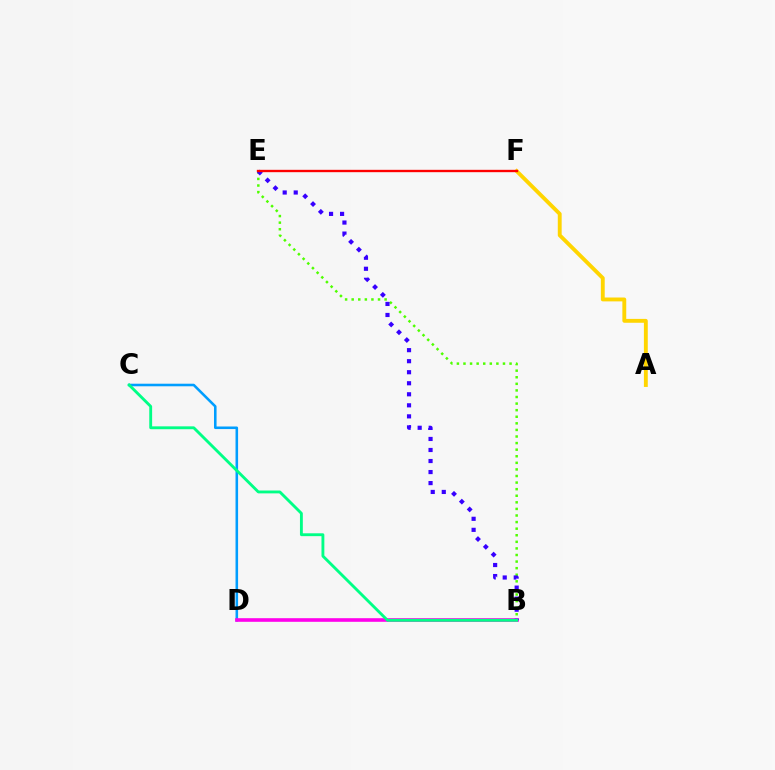{('B', 'E'): [{'color': '#4fff00', 'line_style': 'dotted', 'thickness': 1.79}, {'color': '#3700ff', 'line_style': 'dotted', 'thickness': 3.0}], ('A', 'F'): [{'color': '#ffd500', 'line_style': 'solid', 'thickness': 2.79}], ('C', 'D'): [{'color': '#009eff', 'line_style': 'solid', 'thickness': 1.85}], ('B', 'D'): [{'color': '#ff00ed', 'line_style': 'solid', 'thickness': 2.6}], ('B', 'C'): [{'color': '#00ff86', 'line_style': 'solid', 'thickness': 2.06}], ('E', 'F'): [{'color': '#ff0000', 'line_style': 'solid', 'thickness': 1.69}]}